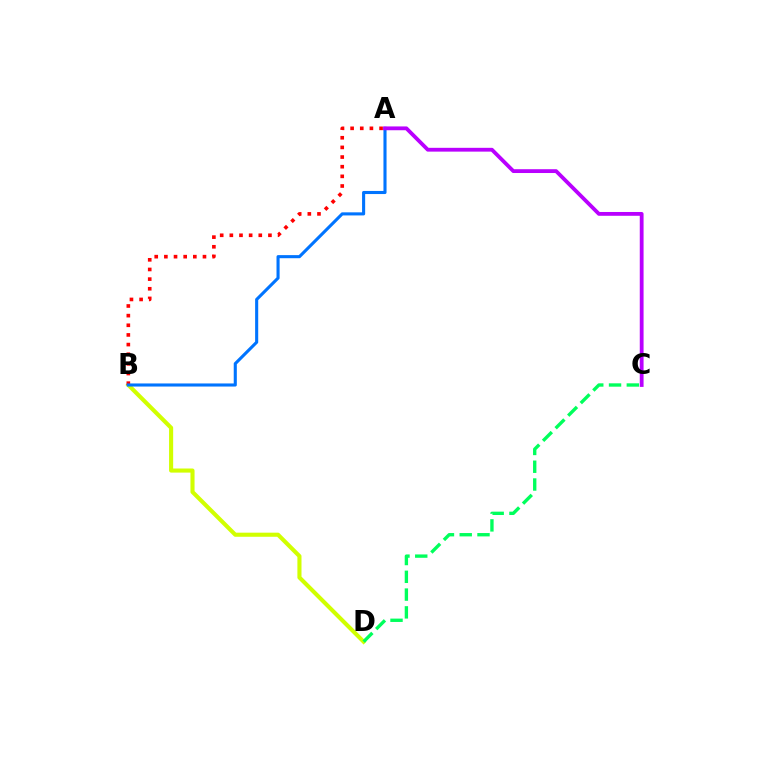{('B', 'D'): [{'color': '#d1ff00', 'line_style': 'solid', 'thickness': 2.95}], ('A', 'B'): [{'color': '#ff0000', 'line_style': 'dotted', 'thickness': 2.62}, {'color': '#0074ff', 'line_style': 'solid', 'thickness': 2.23}], ('C', 'D'): [{'color': '#00ff5c', 'line_style': 'dashed', 'thickness': 2.42}], ('A', 'C'): [{'color': '#b900ff', 'line_style': 'solid', 'thickness': 2.74}]}